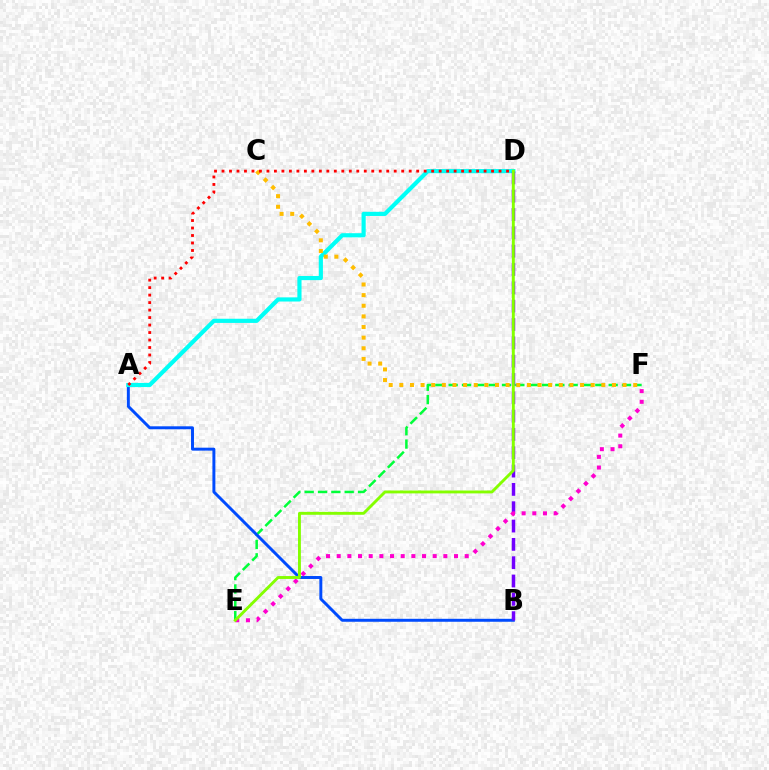{('E', 'F'): [{'color': '#00ff39', 'line_style': 'dashed', 'thickness': 1.81}, {'color': '#ff00cf', 'line_style': 'dotted', 'thickness': 2.9}], ('A', 'B'): [{'color': '#004bff', 'line_style': 'solid', 'thickness': 2.13}], ('A', 'D'): [{'color': '#00fff6', 'line_style': 'solid', 'thickness': 2.99}, {'color': '#ff0000', 'line_style': 'dotted', 'thickness': 2.03}], ('C', 'F'): [{'color': '#ffbd00', 'line_style': 'dotted', 'thickness': 2.89}], ('B', 'D'): [{'color': '#7200ff', 'line_style': 'dashed', 'thickness': 2.49}], ('D', 'E'): [{'color': '#84ff00', 'line_style': 'solid', 'thickness': 2.08}]}